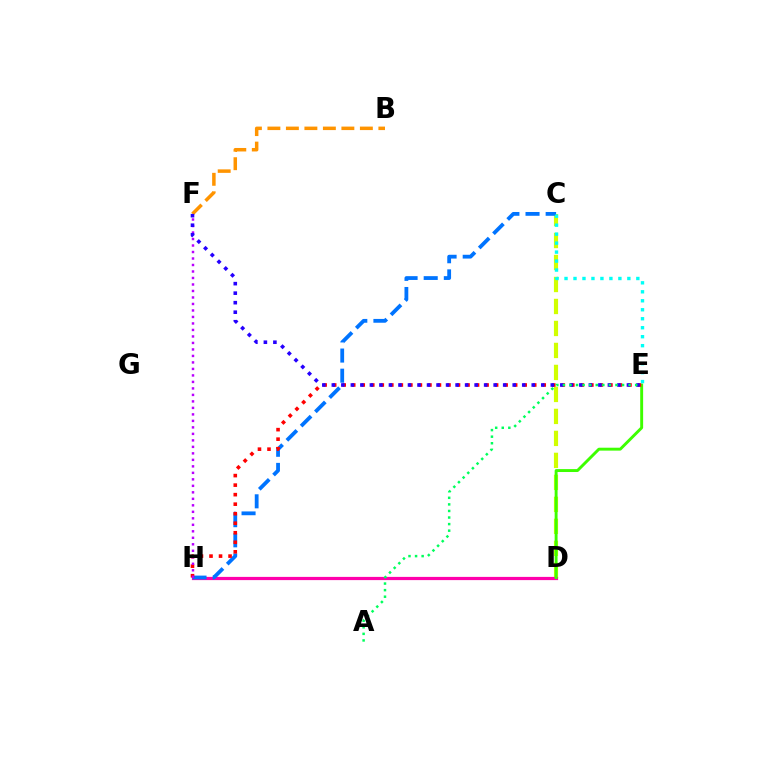{('C', 'D'): [{'color': '#d1ff00', 'line_style': 'dashed', 'thickness': 2.99}], ('D', 'H'): [{'color': '#ff00ac', 'line_style': 'solid', 'thickness': 2.31}], ('C', 'H'): [{'color': '#0074ff', 'line_style': 'dashed', 'thickness': 2.74}], ('B', 'F'): [{'color': '#ff9400', 'line_style': 'dashed', 'thickness': 2.51}], ('D', 'E'): [{'color': '#3dff00', 'line_style': 'solid', 'thickness': 2.1}], ('E', 'H'): [{'color': '#ff0000', 'line_style': 'dotted', 'thickness': 2.59}], ('F', 'H'): [{'color': '#b900ff', 'line_style': 'dotted', 'thickness': 1.76}], ('E', 'F'): [{'color': '#2500ff', 'line_style': 'dotted', 'thickness': 2.59}], ('A', 'E'): [{'color': '#00ff5c', 'line_style': 'dotted', 'thickness': 1.79}], ('C', 'E'): [{'color': '#00fff6', 'line_style': 'dotted', 'thickness': 2.44}]}